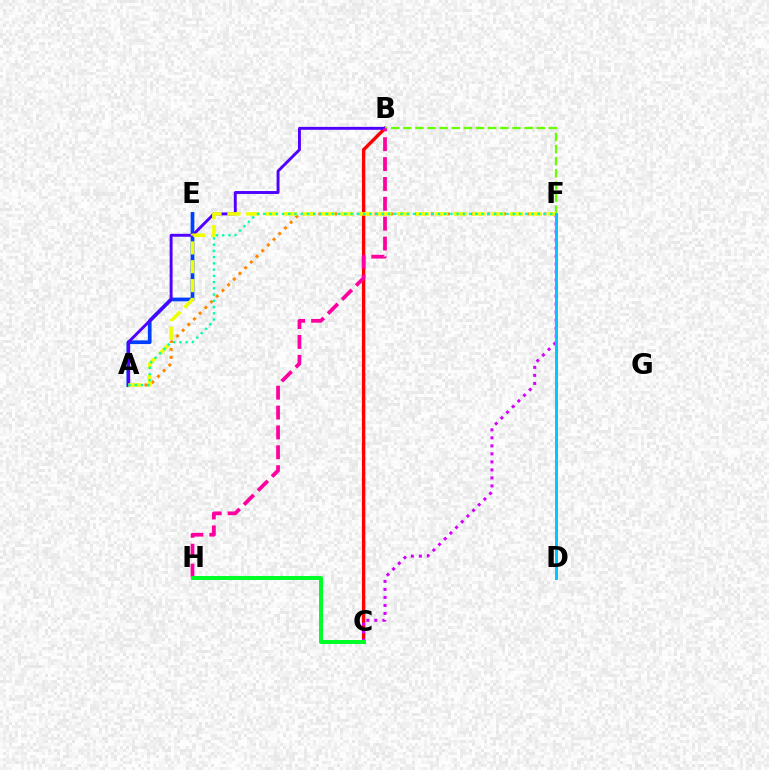{('A', 'E'): [{'color': '#003fff', 'line_style': 'solid', 'thickness': 2.67}], ('B', 'C'): [{'color': '#ff0000', 'line_style': 'solid', 'thickness': 2.43}], ('A', 'F'): [{'color': '#ff8800', 'line_style': 'dotted', 'thickness': 2.18}, {'color': '#eeff00', 'line_style': 'dashed', 'thickness': 2.56}, {'color': '#00ffaf', 'line_style': 'dotted', 'thickness': 1.7}], ('C', 'F'): [{'color': '#d600ff', 'line_style': 'dotted', 'thickness': 2.18}], ('A', 'B'): [{'color': '#4f00ff', 'line_style': 'solid', 'thickness': 2.09}], ('B', 'F'): [{'color': '#66ff00', 'line_style': 'dashed', 'thickness': 1.65}], ('B', 'H'): [{'color': '#ff00a0', 'line_style': 'dashed', 'thickness': 2.7}], ('D', 'F'): [{'color': '#00c7ff', 'line_style': 'solid', 'thickness': 2.14}], ('C', 'H'): [{'color': '#00ff27', 'line_style': 'solid', 'thickness': 2.86}]}